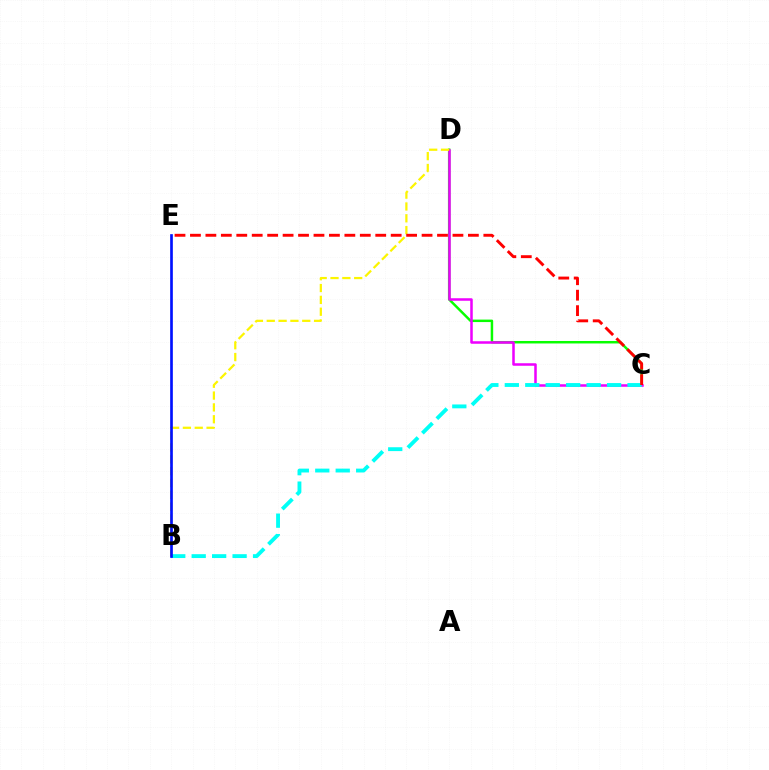{('C', 'D'): [{'color': '#08ff00', 'line_style': 'solid', 'thickness': 1.78}, {'color': '#ee00ff', 'line_style': 'solid', 'thickness': 1.82}], ('B', 'D'): [{'color': '#fcf500', 'line_style': 'dashed', 'thickness': 1.61}], ('B', 'C'): [{'color': '#00fff6', 'line_style': 'dashed', 'thickness': 2.78}], ('B', 'E'): [{'color': '#0010ff', 'line_style': 'solid', 'thickness': 1.93}], ('C', 'E'): [{'color': '#ff0000', 'line_style': 'dashed', 'thickness': 2.1}]}